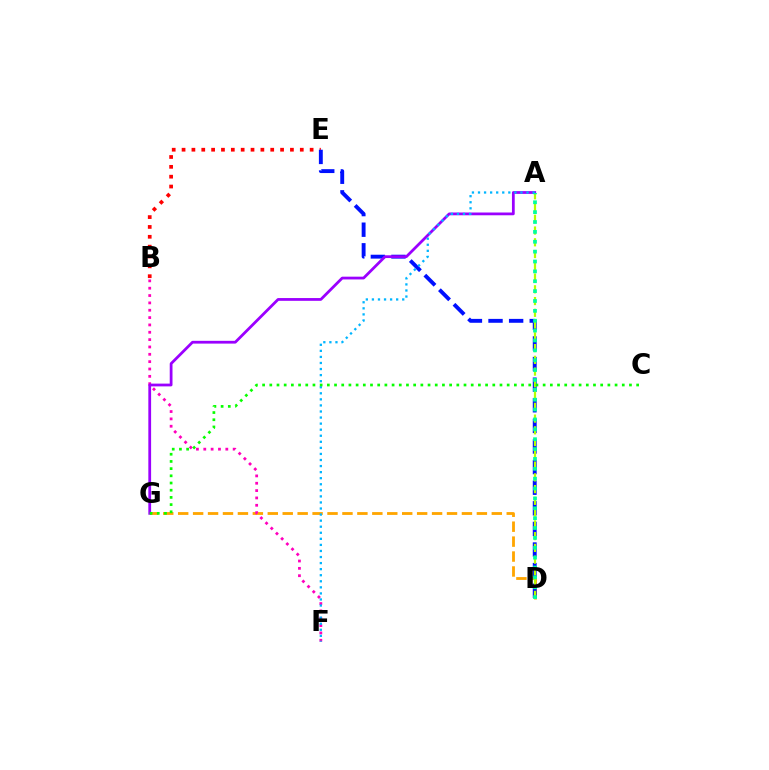{('D', 'G'): [{'color': '#ffa500', 'line_style': 'dashed', 'thickness': 2.03}], ('B', 'E'): [{'color': '#ff0000', 'line_style': 'dotted', 'thickness': 2.68}], ('B', 'F'): [{'color': '#ff00bd', 'line_style': 'dotted', 'thickness': 2.0}], ('D', 'E'): [{'color': '#0010ff', 'line_style': 'dashed', 'thickness': 2.8}], ('A', 'D'): [{'color': '#b3ff00', 'line_style': 'dashed', 'thickness': 1.6}, {'color': '#00ff9d', 'line_style': 'dotted', 'thickness': 2.68}], ('A', 'G'): [{'color': '#9b00ff', 'line_style': 'solid', 'thickness': 1.99}], ('A', 'F'): [{'color': '#00b5ff', 'line_style': 'dotted', 'thickness': 1.65}], ('C', 'G'): [{'color': '#08ff00', 'line_style': 'dotted', 'thickness': 1.95}]}